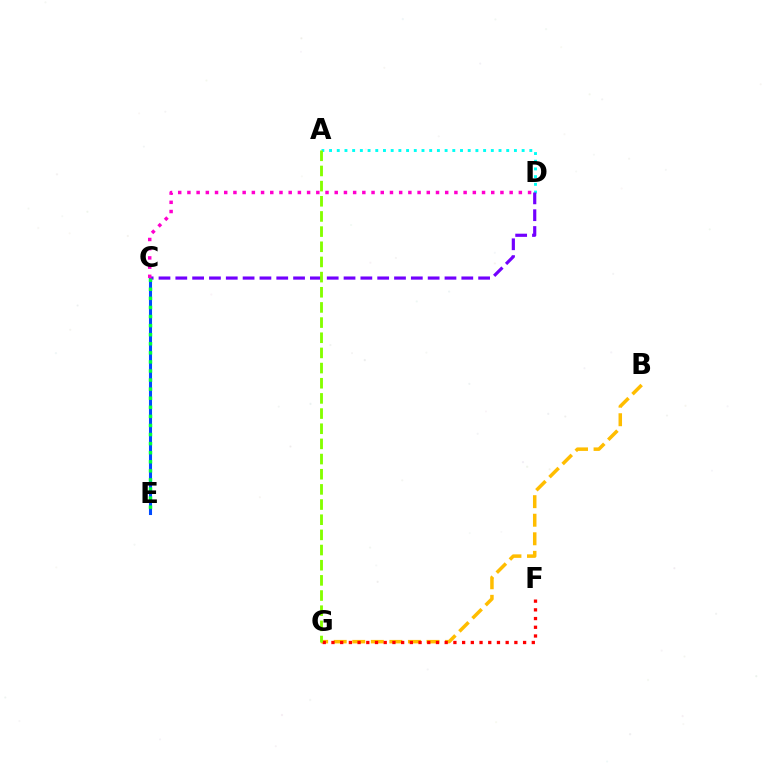{('B', 'G'): [{'color': '#ffbd00', 'line_style': 'dashed', 'thickness': 2.52}], ('C', 'E'): [{'color': '#004bff', 'line_style': 'solid', 'thickness': 2.21}, {'color': '#00ff39', 'line_style': 'dotted', 'thickness': 2.47}], ('A', 'D'): [{'color': '#00fff6', 'line_style': 'dotted', 'thickness': 2.09}], ('F', 'G'): [{'color': '#ff0000', 'line_style': 'dotted', 'thickness': 2.37}], ('C', 'D'): [{'color': '#7200ff', 'line_style': 'dashed', 'thickness': 2.29}, {'color': '#ff00cf', 'line_style': 'dotted', 'thickness': 2.5}], ('A', 'G'): [{'color': '#84ff00', 'line_style': 'dashed', 'thickness': 2.06}]}